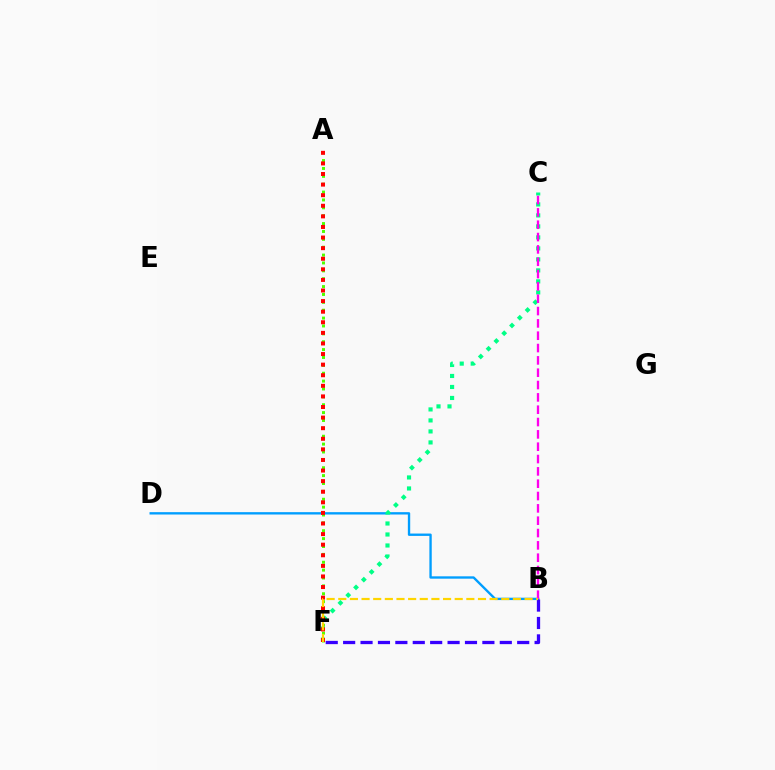{('B', 'D'): [{'color': '#009eff', 'line_style': 'solid', 'thickness': 1.7}], ('A', 'F'): [{'color': '#4fff00', 'line_style': 'dotted', 'thickness': 2.14}, {'color': '#ff0000', 'line_style': 'dotted', 'thickness': 2.88}], ('C', 'F'): [{'color': '#00ff86', 'line_style': 'dotted', 'thickness': 2.99}], ('B', 'F'): [{'color': '#3700ff', 'line_style': 'dashed', 'thickness': 2.36}, {'color': '#ffd500', 'line_style': 'dashed', 'thickness': 1.58}], ('B', 'C'): [{'color': '#ff00ed', 'line_style': 'dashed', 'thickness': 1.68}]}